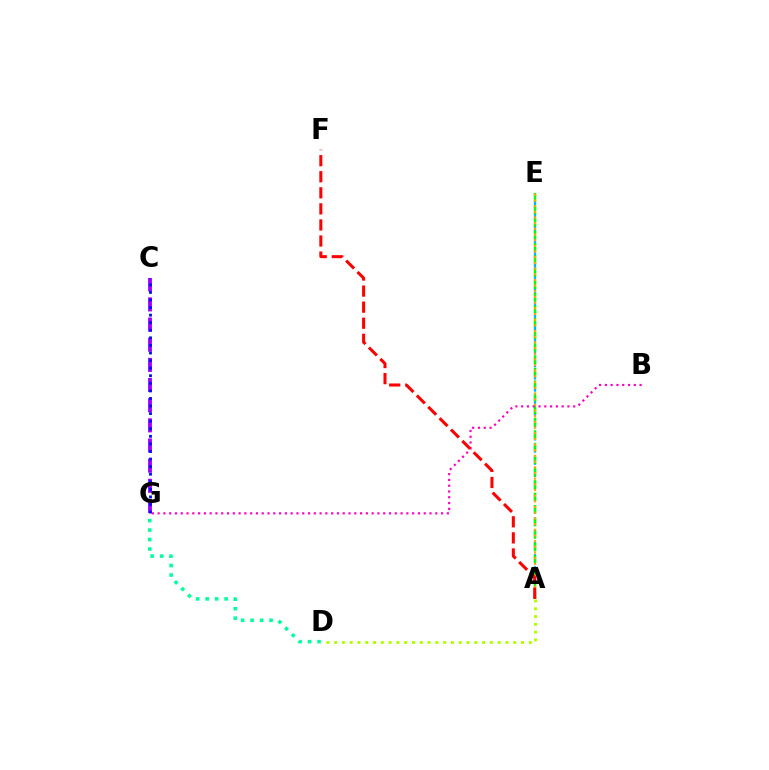{('D', 'G'): [{'color': '#00ff9d', 'line_style': 'dotted', 'thickness': 2.57}], ('A', 'E'): [{'color': '#00b5ff', 'line_style': 'dashed', 'thickness': 1.66}, {'color': '#08ff00', 'line_style': 'dashed', 'thickness': 1.7}, {'color': '#ffa500', 'line_style': 'dotted', 'thickness': 1.54}], ('C', 'G'): [{'color': '#9b00ff', 'line_style': 'dashed', 'thickness': 2.74}, {'color': '#0010ff', 'line_style': 'dotted', 'thickness': 2.06}], ('B', 'G'): [{'color': '#ff00bd', 'line_style': 'dotted', 'thickness': 1.57}], ('A', 'F'): [{'color': '#ff0000', 'line_style': 'dashed', 'thickness': 2.18}], ('A', 'D'): [{'color': '#b3ff00', 'line_style': 'dotted', 'thickness': 2.12}]}